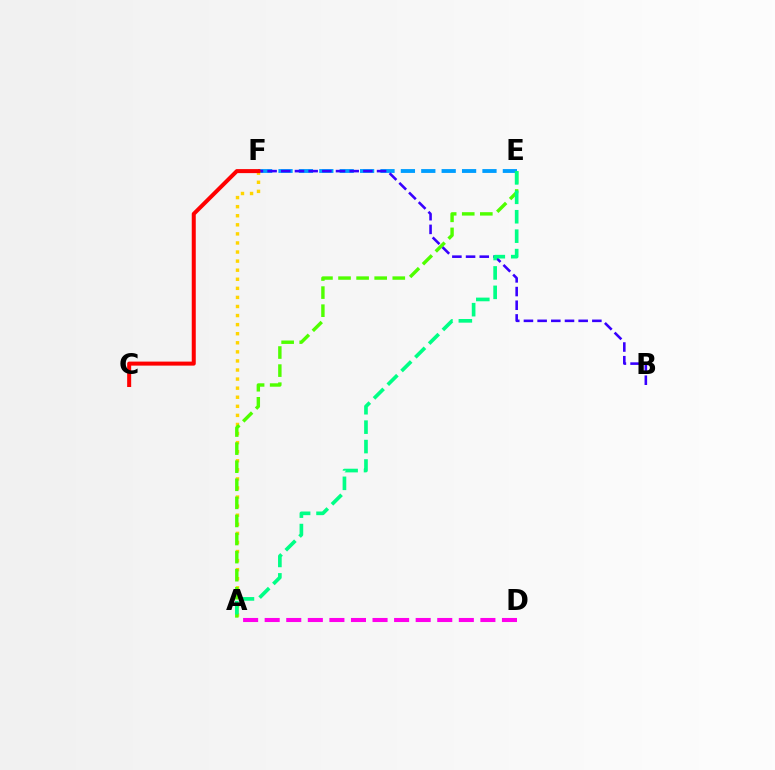{('E', 'F'): [{'color': '#009eff', 'line_style': 'dashed', 'thickness': 2.77}], ('B', 'F'): [{'color': '#3700ff', 'line_style': 'dashed', 'thickness': 1.86}], ('A', 'F'): [{'color': '#ffd500', 'line_style': 'dotted', 'thickness': 2.47}], ('C', 'F'): [{'color': '#ff0000', 'line_style': 'solid', 'thickness': 2.89}], ('A', 'D'): [{'color': '#ff00ed', 'line_style': 'dashed', 'thickness': 2.93}], ('A', 'E'): [{'color': '#4fff00', 'line_style': 'dashed', 'thickness': 2.46}, {'color': '#00ff86', 'line_style': 'dashed', 'thickness': 2.64}]}